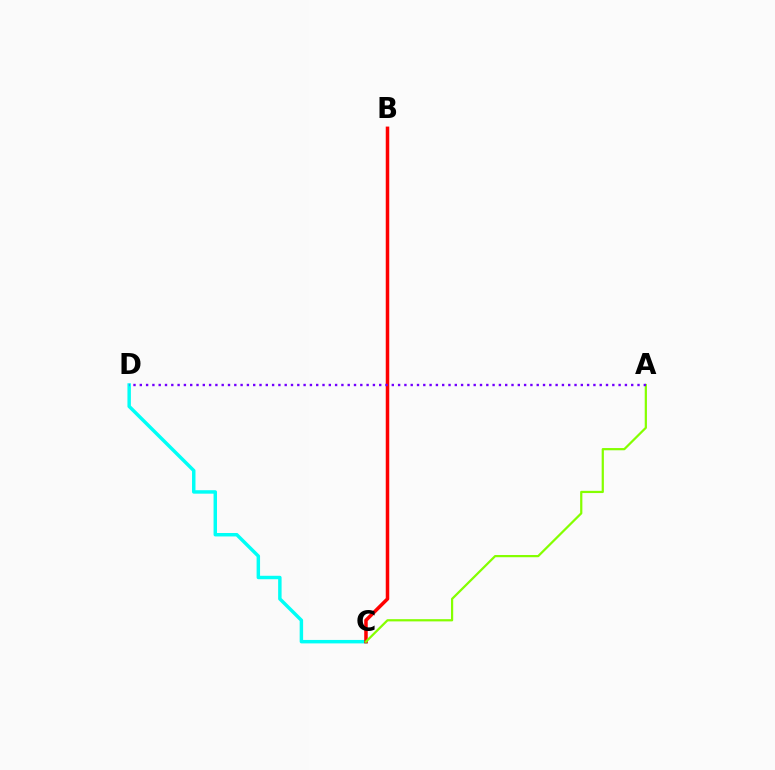{('C', 'D'): [{'color': '#00fff6', 'line_style': 'solid', 'thickness': 2.49}], ('B', 'C'): [{'color': '#ff0000', 'line_style': 'solid', 'thickness': 2.53}], ('A', 'C'): [{'color': '#84ff00', 'line_style': 'solid', 'thickness': 1.6}], ('A', 'D'): [{'color': '#7200ff', 'line_style': 'dotted', 'thickness': 1.71}]}